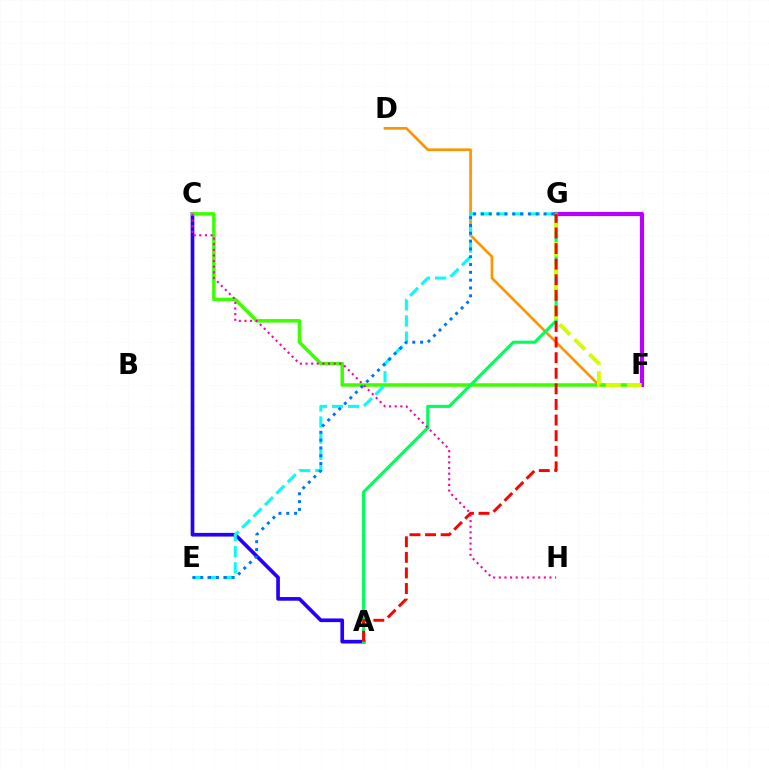{('A', 'C'): [{'color': '#2500ff', 'line_style': 'solid', 'thickness': 2.64}], ('D', 'F'): [{'color': '#ff9400', 'line_style': 'solid', 'thickness': 1.93}], ('C', 'F'): [{'color': '#3dff00', 'line_style': 'solid', 'thickness': 2.53}], ('E', 'G'): [{'color': '#00fff6', 'line_style': 'dashed', 'thickness': 2.19}, {'color': '#0074ff', 'line_style': 'dotted', 'thickness': 2.12}], ('F', 'G'): [{'color': '#b900ff', 'line_style': 'solid', 'thickness': 3.0}, {'color': '#d1ff00', 'line_style': 'dashed', 'thickness': 2.85}], ('A', 'G'): [{'color': '#00ff5c', 'line_style': 'solid', 'thickness': 2.24}, {'color': '#ff0000', 'line_style': 'dashed', 'thickness': 2.12}], ('C', 'H'): [{'color': '#ff00ac', 'line_style': 'dotted', 'thickness': 1.53}]}